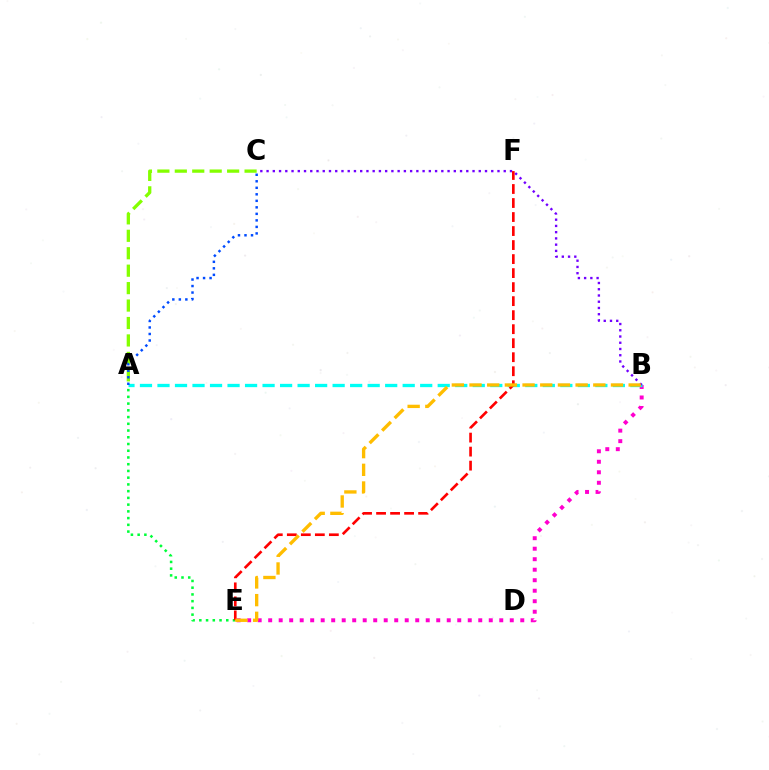{('A', 'E'): [{'color': '#00ff39', 'line_style': 'dotted', 'thickness': 1.83}], ('B', 'E'): [{'color': '#ff00cf', 'line_style': 'dotted', 'thickness': 2.85}, {'color': '#ffbd00', 'line_style': 'dashed', 'thickness': 2.4}], ('A', 'C'): [{'color': '#84ff00', 'line_style': 'dashed', 'thickness': 2.37}, {'color': '#004bff', 'line_style': 'dotted', 'thickness': 1.77}], ('A', 'B'): [{'color': '#00fff6', 'line_style': 'dashed', 'thickness': 2.38}], ('B', 'C'): [{'color': '#7200ff', 'line_style': 'dotted', 'thickness': 1.7}], ('E', 'F'): [{'color': '#ff0000', 'line_style': 'dashed', 'thickness': 1.9}]}